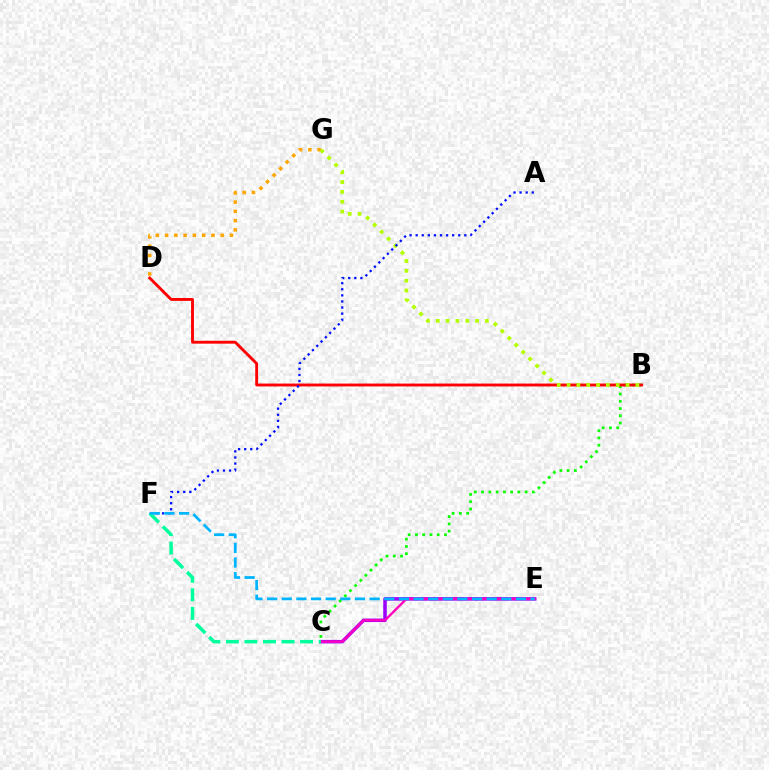{('B', 'C'): [{'color': '#08ff00', 'line_style': 'dotted', 'thickness': 1.97}], ('B', 'D'): [{'color': '#ff0000', 'line_style': 'solid', 'thickness': 2.07}], ('D', 'G'): [{'color': '#ffa500', 'line_style': 'dotted', 'thickness': 2.52}], ('B', 'G'): [{'color': '#b3ff00', 'line_style': 'dotted', 'thickness': 2.67}], ('C', 'E'): [{'color': '#9b00ff', 'line_style': 'solid', 'thickness': 2.53}, {'color': '#ff00bd', 'line_style': 'solid', 'thickness': 1.71}], ('A', 'F'): [{'color': '#0010ff', 'line_style': 'dotted', 'thickness': 1.65}], ('C', 'F'): [{'color': '#00ff9d', 'line_style': 'dashed', 'thickness': 2.52}], ('E', 'F'): [{'color': '#00b5ff', 'line_style': 'dashed', 'thickness': 1.99}]}